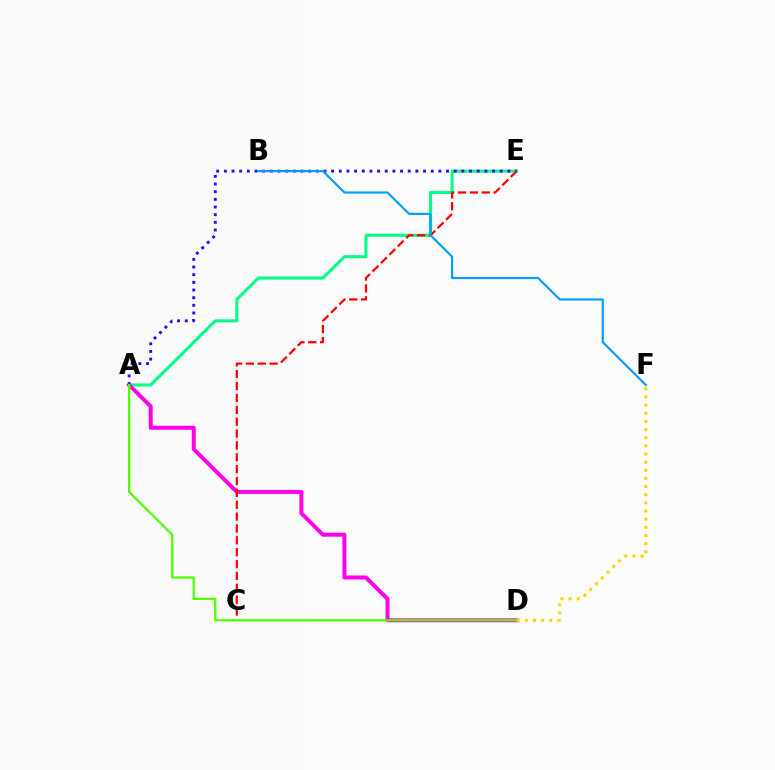{('A', 'E'): [{'color': '#00ff86', 'line_style': 'solid', 'thickness': 2.19}, {'color': '#3700ff', 'line_style': 'dotted', 'thickness': 2.08}], ('A', 'D'): [{'color': '#ff00ed', 'line_style': 'solid', 'thickness': 2.86}, {'color': '#4fff00', 'line_style': 'solid', 'thickness': 1.63}], ('C', 'E'): [{'color': '#ff0000', 'line_style': 'dashed', 'thickness': 1.61}], ('B', 'F'): [{'color': '#009eff', 'line_style': 'solid', 'thickness': 1.55}], ('D', 'F'): [{'color': '#ffd500', 'line_style': 'dotted', 'thickness': 2.21}]}